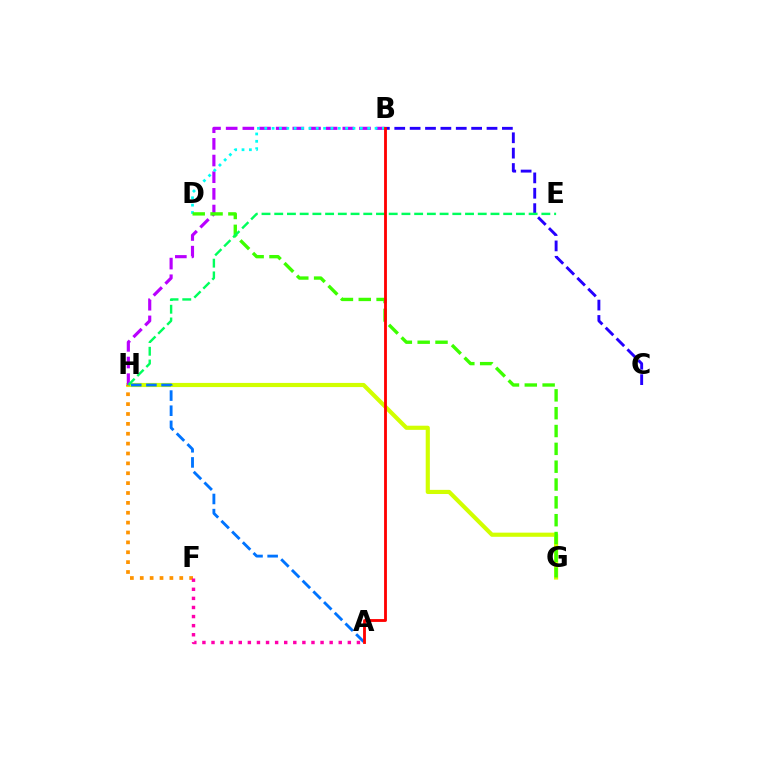{('G', 'H'): [{'color': '#d1ff00', 'line_style': 'solid', 'thickness': 2.99}], ('B', 'H'): [{'color': '#b900ff', 'line_style': 'dashed', 'thickness': 2.26}], ('B', 'D'): [{'color': '#00fff6', 'line_style': 'dotted', 'thickness': 2.0}], ('B', 'C'): [{'color': '#2500ff', 'line_style': 'dashed', 'thickness': 2.09}], ('A', 'H'): [{'color': '#0074ff', 'line_style': 'dashed', 'thickness': 2.06}], ('F', 'H'): [{'color': '#ff9400', 'line_style': 'dotted', 'thickness': 2.68}], ('D', 'G'): [{'color': '#3dff00', 'line_style': 'dashed', 'thickness': 2.42}], ('E', 'H'): [{'color': '#00ff5c', 'line_style': 'dashed', 'thickness': 1.73}], ('A', 'F'): [{'color': '#ff00ac', 'line_style': 'dotted', 'thickness': 2.47}], ('A', 'B'): [{'color': '#ff0000', 'line_style': 'solid', 'thickness': 2.04}]}